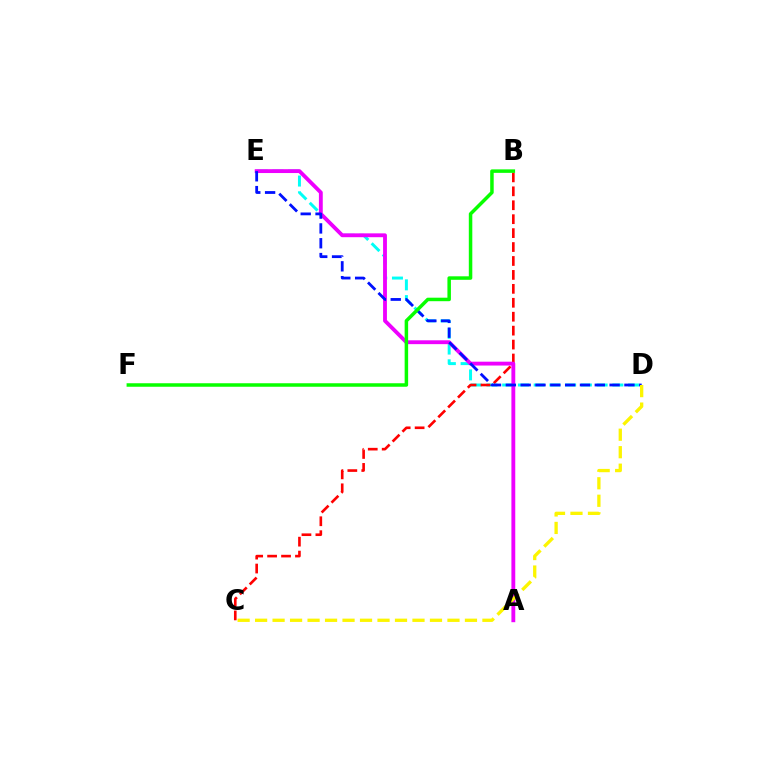{('D', 'E'): [{'color': '#00fff6', 'line_style': 'dashed', 'thickness': 2.14}, {'color': '#0010ff', 'line_style': 'dashed', 'thickness': 2.01}], ('B', 'C'): [{'color': '#ff0000', 'line_style': 'dashed', 'thickness': 1.89}], ('A', 'E'): [{'color': '#ee00ff', 'line_style': 'solid', 'thickness': 2.77}], ('B', 'F'): [{'color': '#08ff00', 'line_style': 'solid', 'thickness': 2.52}], ('C', 'D'): [{'color': '#fcf500', 'line_style': 'dashed', 'thickness': 2.38}]}